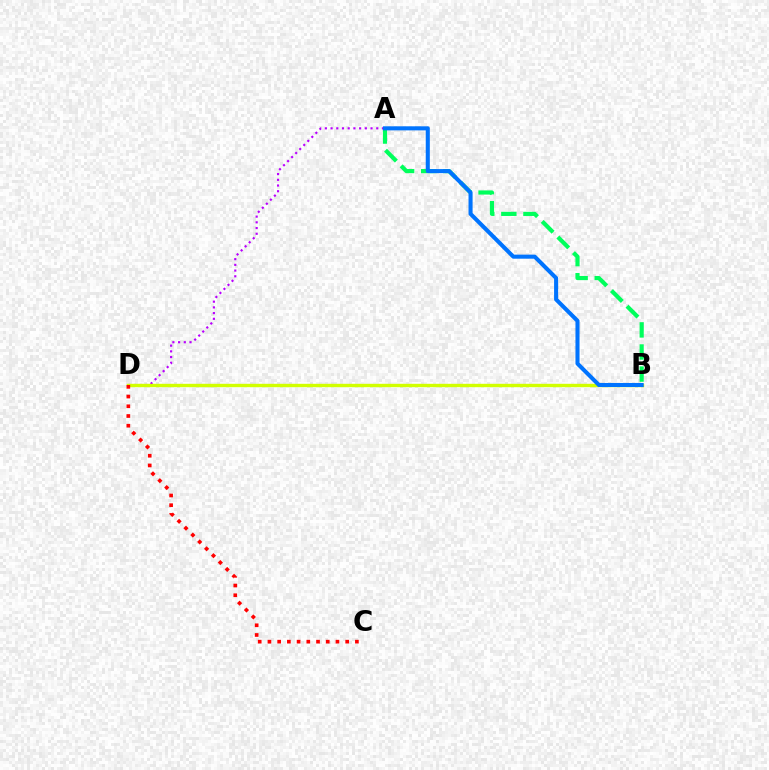{('A', 'D'): [{'color': '#b900ff', 'line_style': 'dotted', 'thickness': 1.55}], ('A', 'B'): [{'color': '#00ff5c', 'line_style': 'dashed', 'thickness': 3.0}, {'color': '#0074ff', 'line_style': 'solid', 'thickness': 2.93}], ('B', 'D'): [{'color': '#d1ff00', 'line_style': 'solid', 'thickness': 2.44}], ('C', 'D'): [{'color': '#ff0000', 'line_style': 'dotted', 'thickness': 2.64}]}